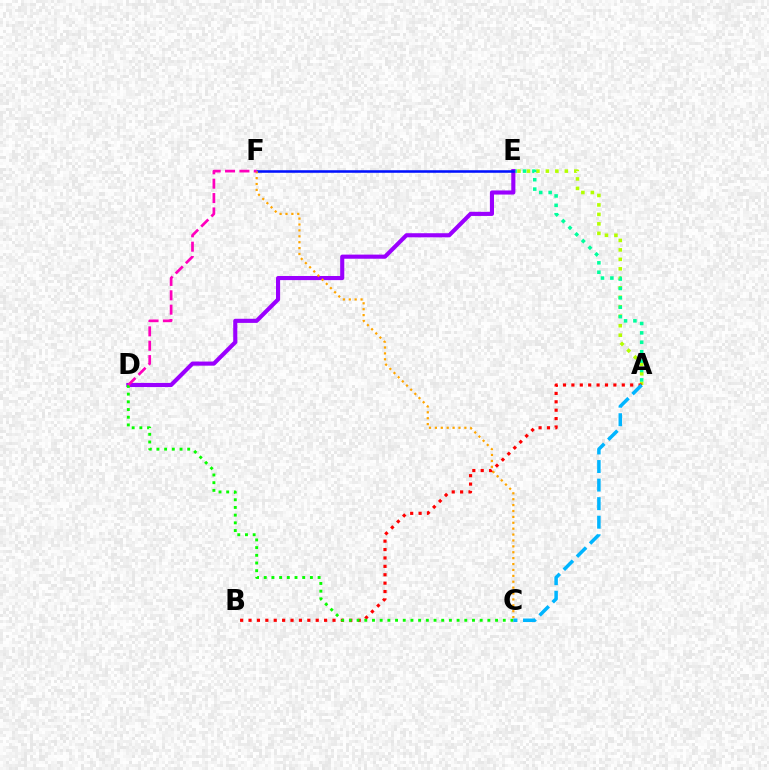{('A', 'E'): [{'color': '#b3ff00', 'line_style': 'dotted', 'thickness': 2.58}, {'color': '#00ff9d', 'line_style': 'dotted', 'thickness': 2.55}], ('D', 'E'): [{'color': '#9b00ff', 'line_style': 'solid', 'thickness': 2.96}], ('E', 'F'): [{'color': '#0010ff', 'line_style': 'solid', 'thickness': 1.84}], ('A', 'B'): [{'color': '#ff0000', 'line_style': 'dotted', 'thickness': 2.28}], ('C', 'F'): [{'color': '#ffa500', 'line_style': 'dotted', 'thickness': 1.6}], ('C', 'D'): [{'color': '#08ff00', 'line_style': 'dotted', 'thickness': 2.09}], ('D', 'F'): [{'color': '#ff00bd', 'line_style': 'dashed', 'thickness': 1.95}], ('A', 'C'): [{'color': '#00b5ff', 'line_style': 'dashed', 'thickness': 2.52}]}